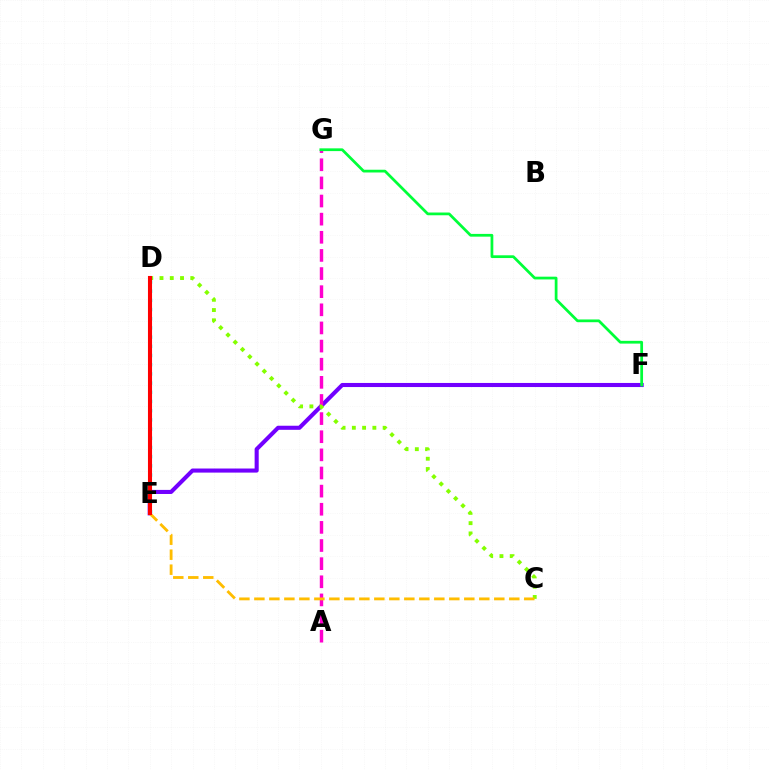{('E', 'F'): [{'color': '#7200ff', 'line_style': 'solid', 'thickness': 2.94}], ('D', 'E'): [{'color': '#00fff6', 'line_style': 'dotted', 'thickness': 2.5}, {'color': '#004bff', 'line_style': 'solid', 'thickness': 1.53}, {'color': '#ff0000', 'line_style': 'solid', 'thickness': 2.93}], ('A', 'G'): [{'color': '#ff00cf', 'line_style': 'dashed', 'thickness': 2.46}], ('C', 'D'): [{'color': '#84ff00', 'line_style': 'dotted', 'thickness': 2.79}], ('C', 'E'): [{'color': '#ffbd00', 'line_style': 'dashed', 'thickness': 2.04}], ('F', 'G'): [{'color': '#00ff39', 'line_style': 'solid', 'thickness': 1.98}]}